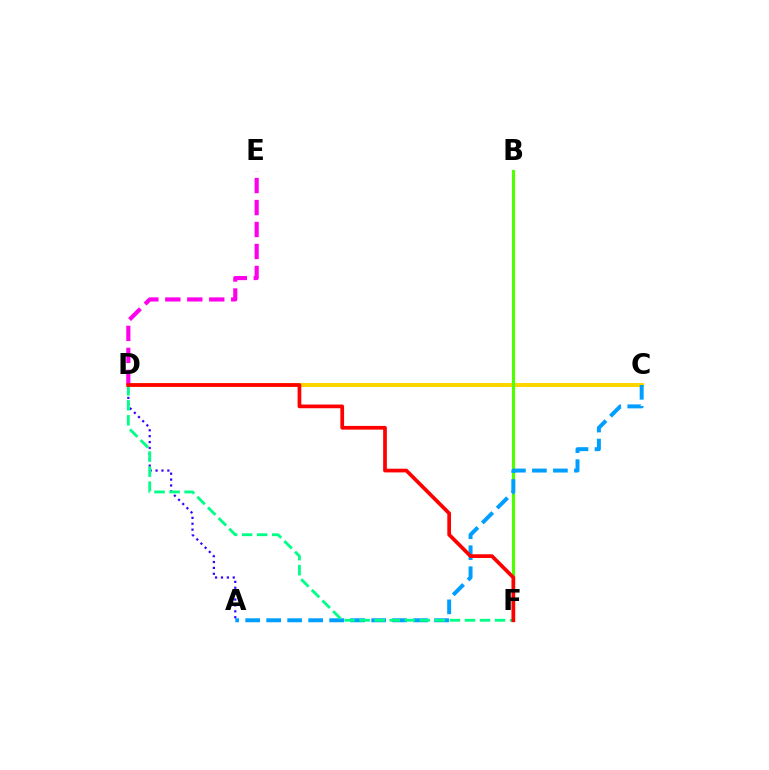{('C', 'D'): [{'color': '#ffd500', 'line_style': 'solid', 'thickness': 2.87}], ('B', 'F'): [{'color': '#4fff00', 'line_style': 'solid', 'thickness': 2.27}], ('D', 'E'): [{'color': '#ff00ed', 'line_style': 'dashed', 'thickness': 2.98}], ('A', 'C'): [{'color': '#009eff', 'line_style': 'dashed', 'thickness': 2.85}], ('A', 'D'): [{'color': '#3700ff', 'line_style': 'dotted', 'thickness': 1.6}], ('D', 'F'): [{'color': '#00ff86', 'line_style': 'dashed', 'thickness': 2.04}, {'color': '#ff0000', 'line_style': 'solid', 'thickness': 2.68}]}